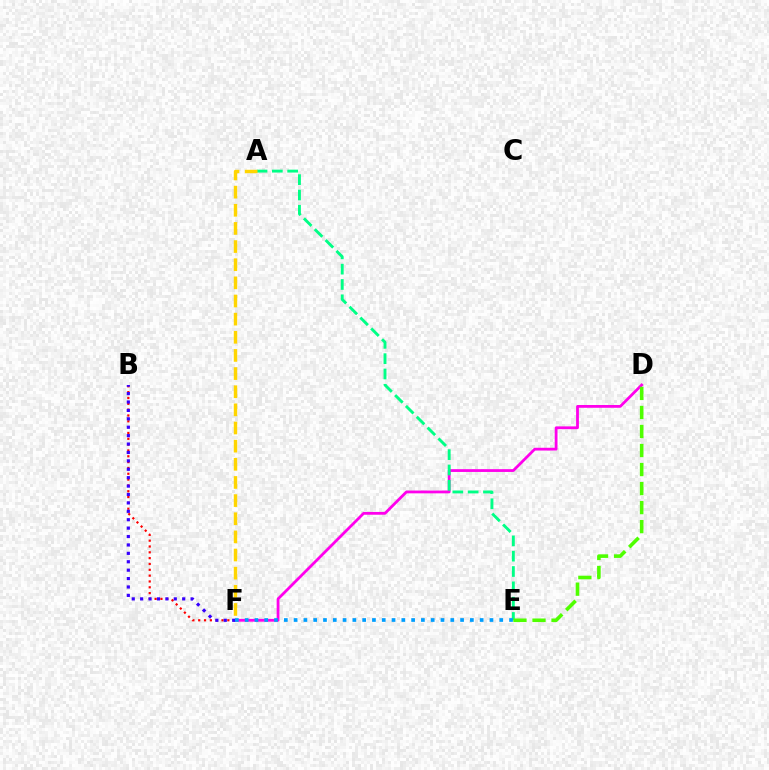{('D', 'F'): [{'color': '#ff00ed', 'line_style': 'solid', 'thickness': 2.01}], ('B', 'F'): [{'color': '#ff0000', 'line_style': 'dotted', 'thickness': 1.58}, {'color': '#3700ff', 'line_style': 'dotted', 'thickness': 2.28}], ('A', 'E'): [{'color': '#00ff86', 'line_style': 'dashed', 'thickness': 2.08}], ('D', 'E'): [{'color': '#4fff00', 'line_style': 'dashed', 'thickness': 2.58}], ('E', 'F'): [{'color': '#009eff', 'line_style': 'dotted', 'thickness': 2.66}], ('A', 'F'): [{'color': '#ffd500', 'line_style': 'dashed', 'thickness': 2.46}]}